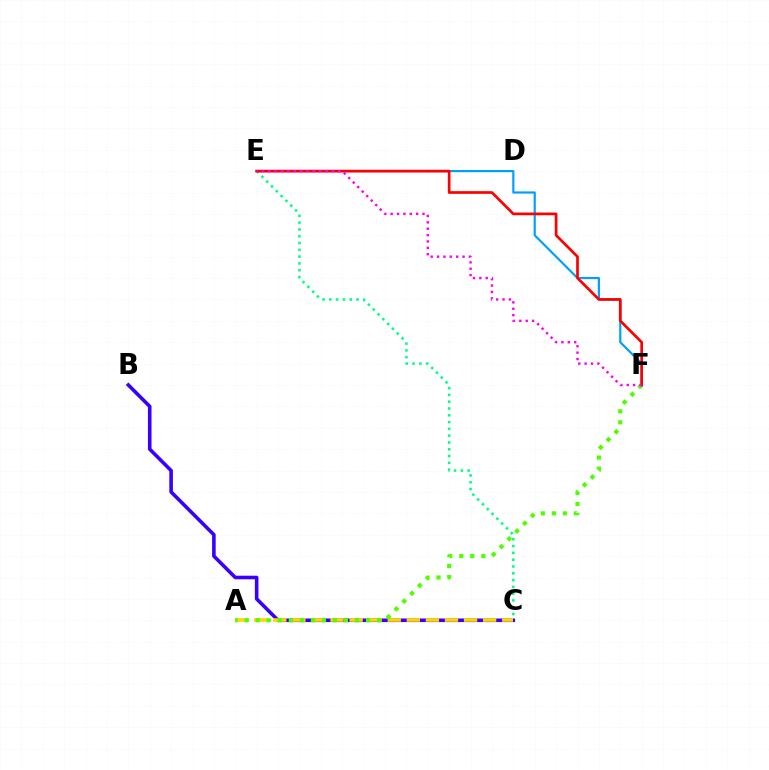{('C', 'E'): [{'color': '#00ff86', 'line_style': 'dotted', 'thickness': 1.85}], ('B', 'C'): [{'color': '#3700ff', 'line_style': 'solid', 'thickness': 2.58}], ('A', 'C'): [{'color': '#ffd500', 'line_style': 'dashed', 'thickness': 2.59}], ('A', 'F'): [{'color': '#4fff00', 'line_style': 'dotted', 'thickness': 3.0}], ('E', 'F'): [{'color': '#009eff', 'line_style': 'solid', 'thickness': 1.57}, {'color': '#ff0000', 'line_style': 'solid', 'thickness': 1.94}, {'color': '#ff00ed', 'line_style': 'dotted', 'thickness': 1.73}]}